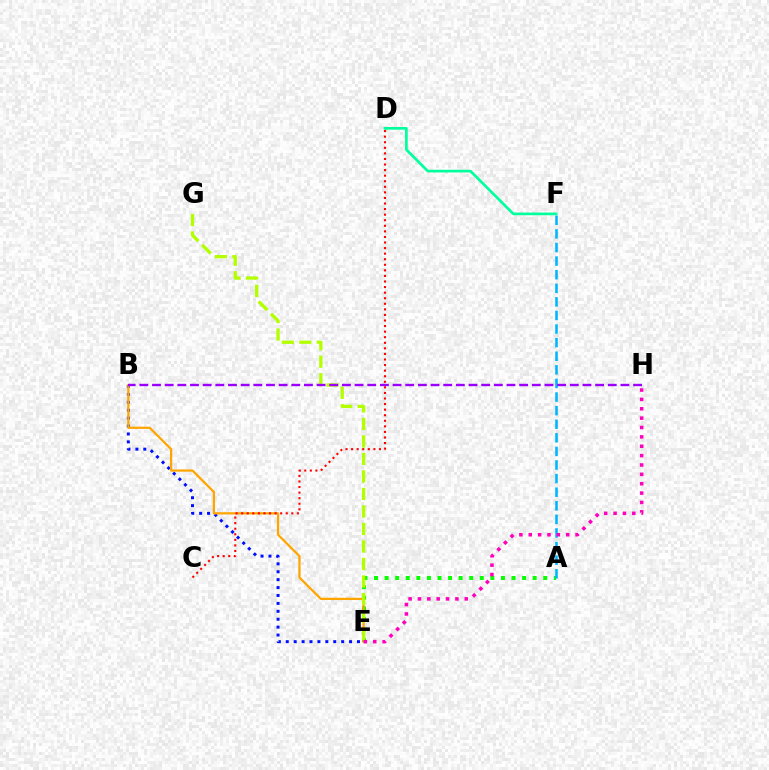{('A', 'E'): [{'color': '#08ff00', 'line_style': 'dotted', 'thickness': 2.87}], ('B', 'E'): [{'color': '#0010ff', 'line_style': 'dotted', 'thickness': 2.15}, {'color': '#ffa500', 'line_style': 'solid', 'thickness': 1.62}], ('A', 'F'): [{'color': '#00b5ff', 'line_style': 'dashed', 'thickness': 1.85}], ('D', 'F'): [{'color': '#00ff9d', 'line_style': 'solid', 'thickness': 1.93}], ('E', 'G'): [{'color': '#b3ff00', 'line_style': 'dashed', 'thickness': 2.38}], ('C', 'D'): [{'color': '#ff0000', 'line_style': 'dotted', 'thickness': 1.51}], ('B', 'H'): [{'color': '#9b00ff', 'line_style': 'dashed', 'thickness': 1.72}], ('E', 'H'): [{'color': '#ff00bd', 'line_style': 'dotted', 'thickness': 2.55}]}